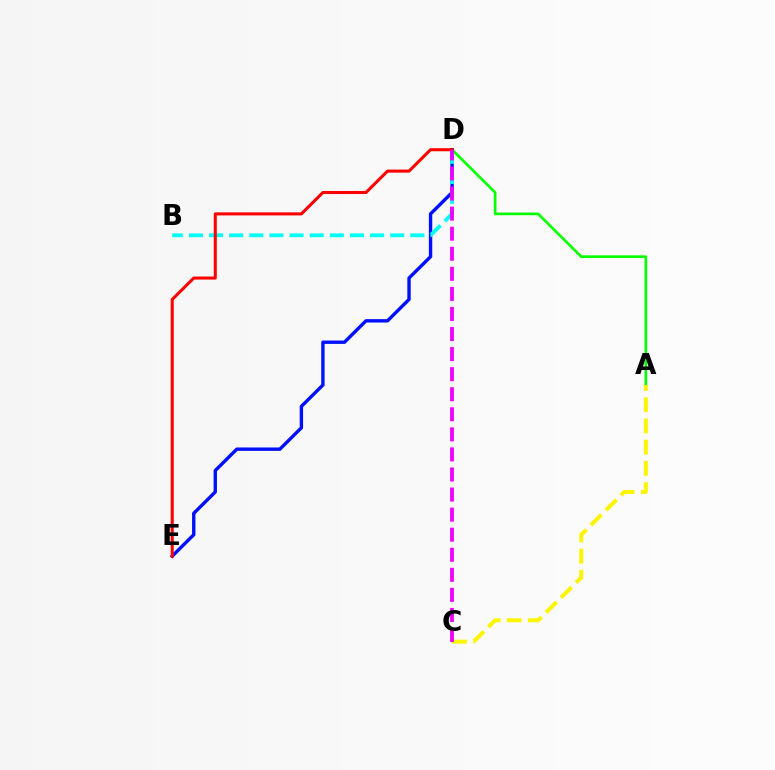{('A', 'D'): [{'color': '#08ff00', 'line_style': 'solid', 'thickness': 1.94}], ('D', 'E'): [{'color': '#0010ff', 'line_style': 'solid', 'thickness': 2.44}, {'color': '#ff0000', 'line_style': 'solid', 'thickness': 2.21}], ('B', 'D'): [{'color': '#00fff6', 'line_style': 'dashed', 'thickness': 2.74}], ('A', 'C'): [{'color': '#fcf500', 'line_style': 'dashed', 'thickness': 2.88}], ('C', 'D'): [{'color': '#ee00ff', 'line_style': 'dashed', 'thickness': 2.73}]}